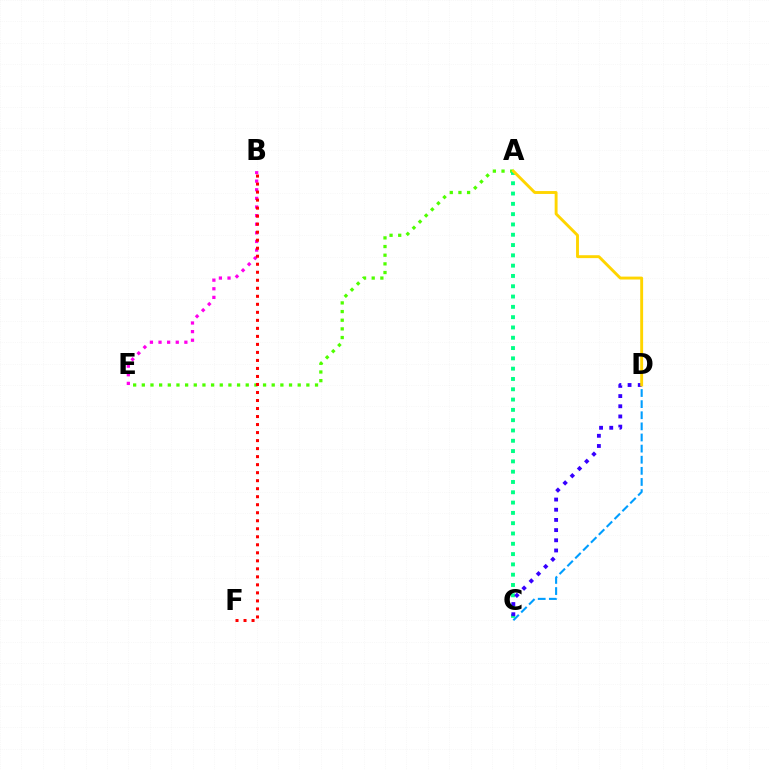{('A', 'E'): [{'color': '#4fff00', 'line_style': 'dotted', 'thickness': 2.35}], ('C', 'D'): [{'color': '#009eff', 'line_style': 'dashed', 'thickness': 1.51}, {'color': '#3700ff', 'line_style': 'dotted', 'thickness': 2.77}], ('A', 'C'): [{'color': '#00ff86', 'line_style': 'dotted', 'thickness': 2.8}], ('B', 'E'): [{'color': '#ff00ed', 'line_style': 'dotted', 'thickness': 2.34}], ('A', 'D'): [{'color': '#ffd500', 'line_style': 'solid', 'thickness': 2.09}], ('B', 'F'): [{'color': '#ff0000', 'line_style': 'dotted', 'thickness': 2.18}]}